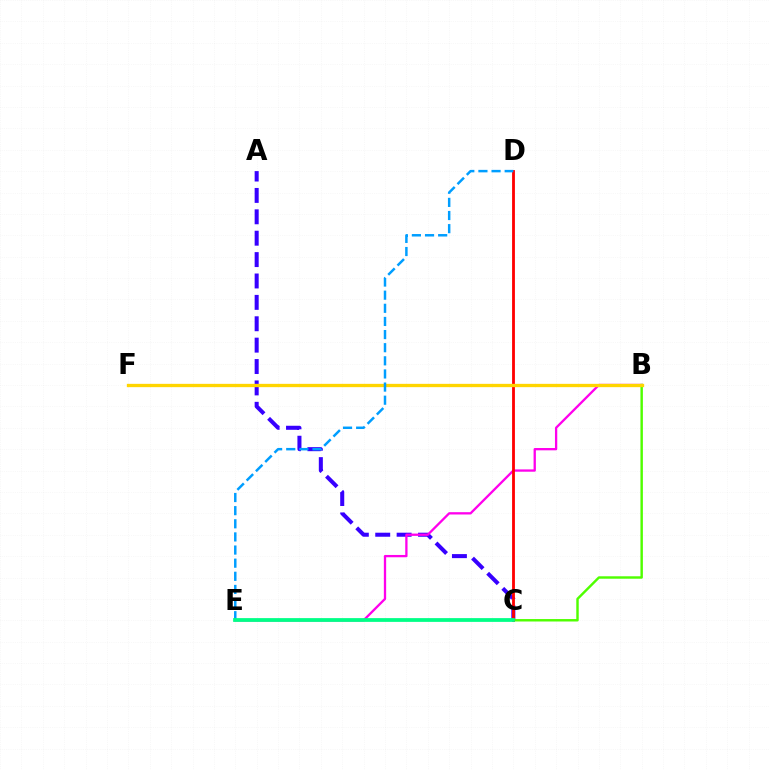{('A', 'C'): [{'color': '#3700ff', 'line_style': 'dashed', 'thickness': 2.91}], ('B', 'E'): [{'color': '#ff00ed', 'line_style': 'solid', 'thickness': 1.66}], ('B', 'C'): [{'color': '#4fff00', 'line_style': 'solid', 'thickness': 1.75}], ('C', 'D'): [{'color': '#ff0000', 'line_style': 'solid', 'thickness': 2.03}], ('B', 'F'): [{'color': '#ffd500', 'line_style': 'solid', 'thickness': 2.39}], ('D', 'E'): [{'color': '#009eff', 'line_style': 'dashed', 'thickness': 1.78}], ('C', 'E'): [{'color': '#00ff86', 'line_style': 'solid', 'thickness': 2.71}]}